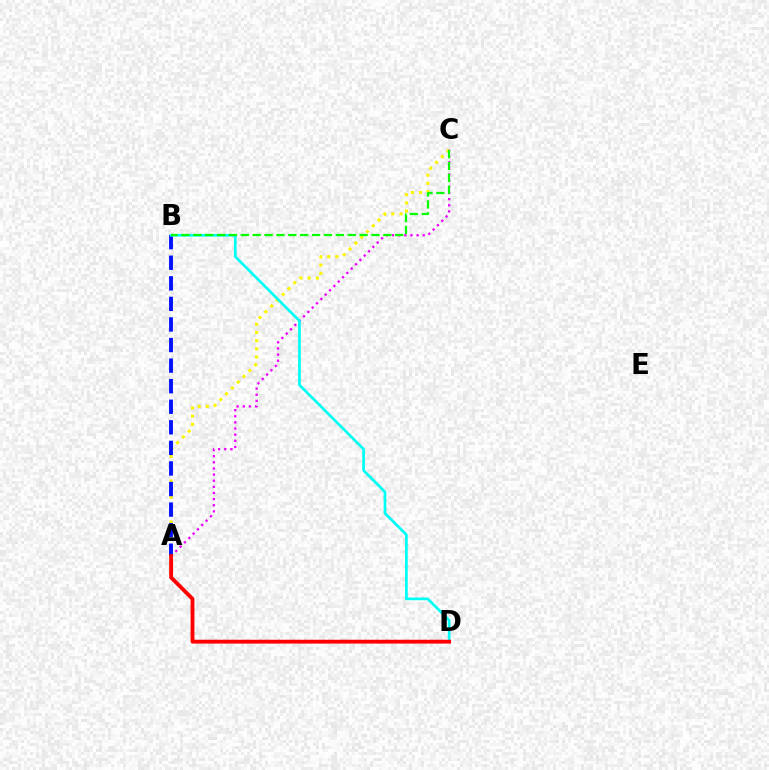{('A', 'C'): [{'color': '#fcf500', 'line_style': 'dotted', 'thickness': 2.22}, {'color': '#ee00ff', 'line_style': 'dotted', 'thickness': 1.67}], ('A', 'B'): [{'color': '#0010ff', 'line_style': 'dashed', 'thickness': 2.79}], ('B', 'D'): [{'color': '#00fff6', 'line_style': 'solid', 'thickness': 1.94}], ('A', 'D'): [{'color': '#ff0000', 'line_style': 'solid', 'thickness': 2.77}], ('B', 'C'): [{'color': '#08ff00', 'line_style': 'dashed', 'thickness': 1.61}]}